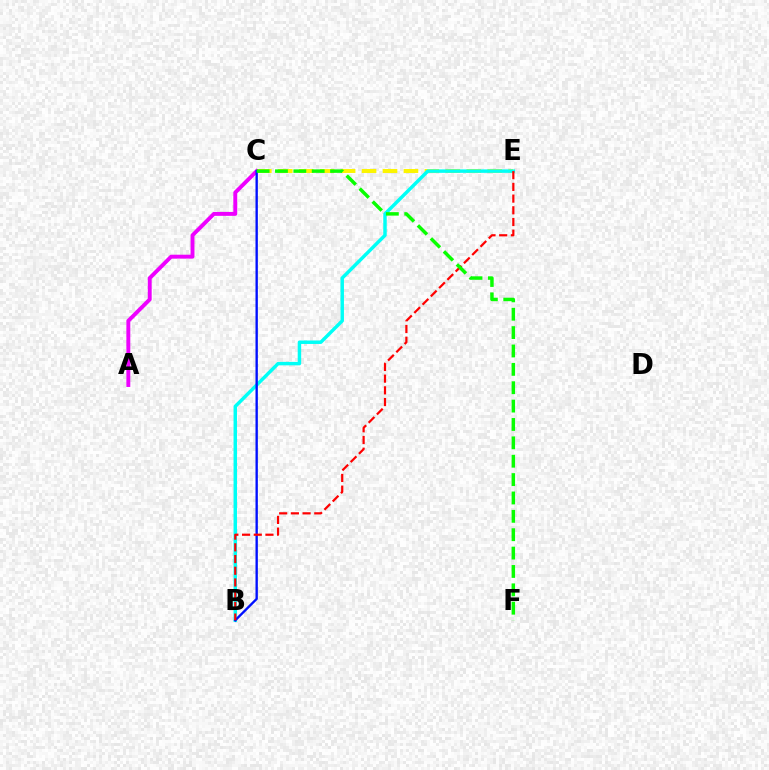{('C', 'E'): [{'color': '#fcf500', 'line_style': 'dashed', 'thickness': 2.85}], ('A', 'C'): [{'color': '#ee00ff', 'line_style': 'solid', 'thickness': 2.82}], ('B', 'E'): [{'color': '#00fff6', 'line_style': 'solid', 'thickness': 2.49}, {'color': '#ff0000', 'line_style': 'dashed', 'thickness': 1.59}], ('B', 'C'): [{'color': '#0010ff', 'line_style': 'solid', 'thickness': 1.7}], ('C', 'F'): [{'color': '#08ff00', 'line_style': 'dashed', 'thickness': 2.5}]}